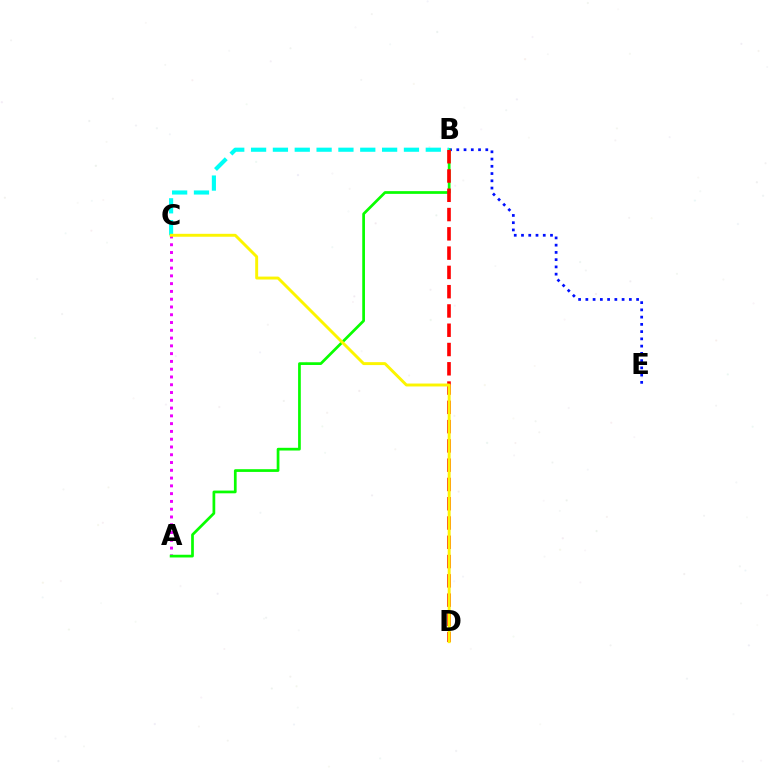{('A', 'C'): [{'color': '#ee00ff', 'line_style': 'dotted', 'thickness': 2.11}], ('B', 'E'): [{'color': '#0010ff', 'line_style': 'dotted', 'thickness': 1.97}], ('A', 'B'): [{'color': '#08ff00', 'line_style': 'solid', 'thickness': 1.96}], ('B', 'C'): [{'color': '#00fff6', 'line_style': 'dashed', 'thickness': 2.97}], ('B', 'D'): [{'color': '#ff0000', 'line_style': 'dashed', 'thickness': 2.62}], ('C', 'D'): [{'color': '#fcf500', 'line_style': 'solid', 'thickness': 2.1}]}